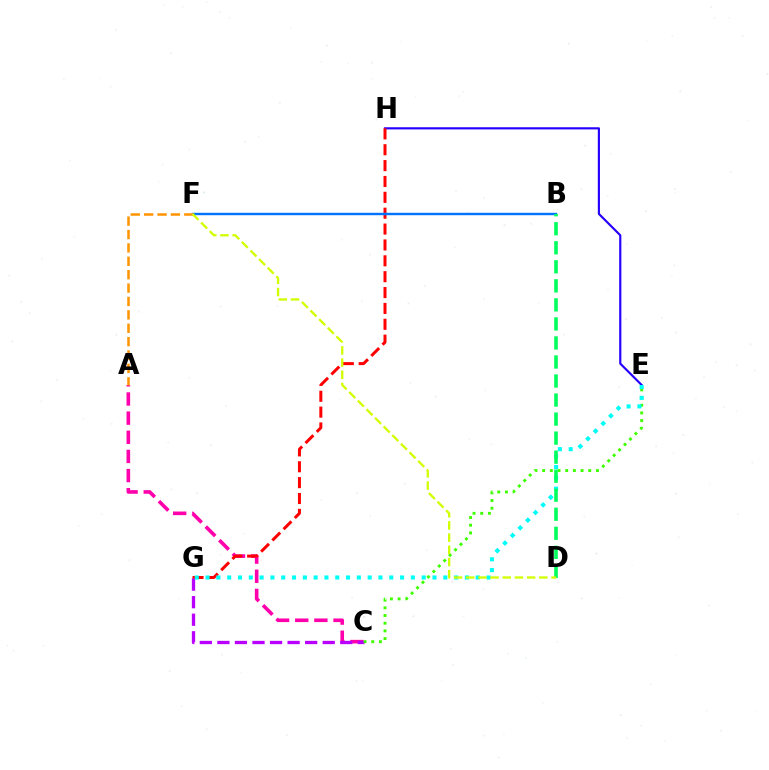{('E', 'H'): [{'color': '#2500ff', 'line_style': 'solid', 'thickness': 1.55}], ('A', 'C'): [{'color': '#ff00ac', 'line_style': 'dashed', 'thickness': 2.6}], ('G', 'H'): [{'color': '#ff0000', 'line_style': 'dashed', 'thickness': 2.16}], ('B', 'F'): [{'color': '#0074ff', 'line_style': 'solid', 'thickness': 1.73}], ('C', 'G'): [{'color': '#b900ff', 'line_style': 'dashed', 'thickness': 2.38}], ('C', 'E'): [{'color': '#3dff00', 'line_style': 'dotted', 'thickness': 2.09}], ('E', 'G'): [{'color': '#00fff6', 'line_style': 'dotted', 'thickness': 2.94}], ('A', 'F'): [{'color': '#ff9400', 'line_style': 'dashed', 'thickness': 1.82}], ('B', 'D'): [{'color': '#00ff5c', 'line_style': 'dashed', 'thickness': 2.59}], ('D', 'F'): [{'color': '#d1ff00', 'line_style': 'dashed', 'thickness': 1.66}]}